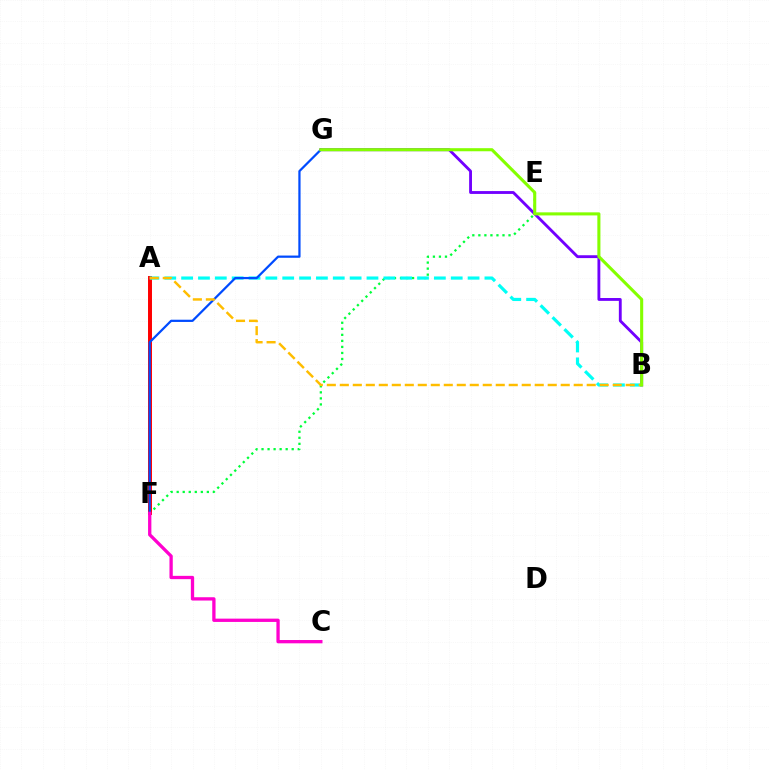{('E', 'F'): [{'color': '#00ff39', 'line_style': 'dotted', 'thickness': 1.64}], ('B', 'G'): [{'color': '#7200ff', 'line_style': 'solid', 'thickness': 2.05}, {'color': '#84ff00', 'line_style': 'solid', 'thickness': 2.22}], ('A', 'F'): [{'color': '#ff0000', 'line_style': 'solid', 'thickness': 2.85}], ('A', 'B'): [{'color': '#00fff6', 'line_style': 'dashed', 'thickness': 2.29}, {'color': '#ffbd00', 'line_style': 'dashed', 'thickness': 1.77}], ('F', 'G'): [{'color': '#004bff', 'line_style': 'solid', 'thickness': 1.61}], ('C', 'F'): [{'color': '#ff00cf', 'line_style': 'solid', 'thickness': 2.38}]}